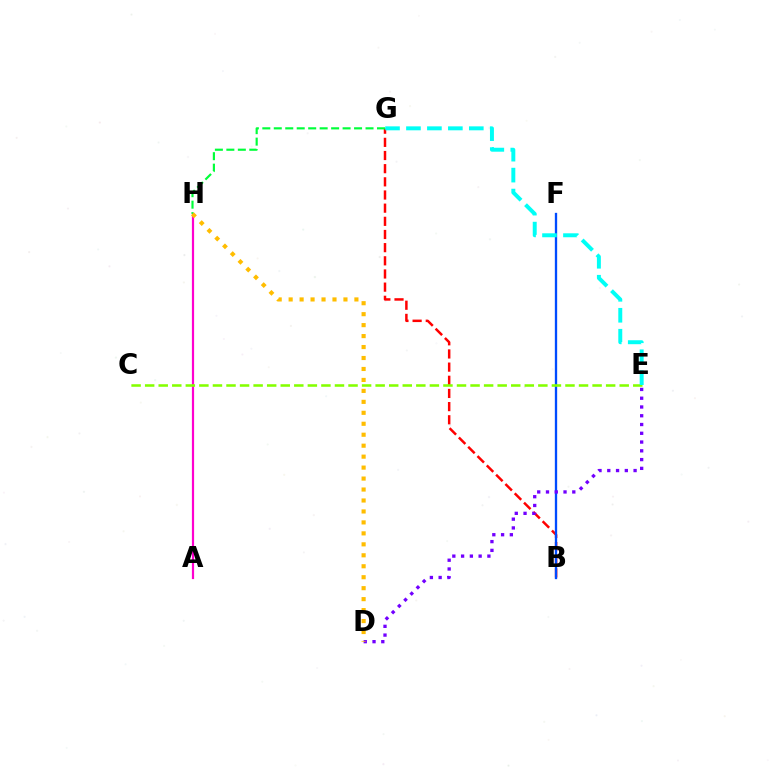{('A', 'H'): [{'color': '#ff00cf', 'line_style': 'solid', 'thickness': 1.59}], ('B', 'G'): [{'color': '#ff0000', 'line_style': 'dashed', 'thickness': 1.79}], ('G', 'H'): [{'color': '#00ff39', 'line_style': 'dashed', 'thickness': 1.56}], ('B', 'F'): [{'color': '#004bff', 'line_style': 'solid', 'thickness': 1.67}], ('D', 'E'): [{'color': '#7200ff', 'line_style': 'dotted', 'thickness': 2.38}], ('C', 'E'): [{'color': '#84ff00', 'line_style': 'dashed', 'thickness': 1.84}], ('E', 'G'): [{'color': '#00fff6', 'line_style': 'dashed', 'thickness': 2.85}], ('D', 'H'): [{'color': '#ffbd00', 'line_style': 'dotted', 'thickness': 2.98}]}